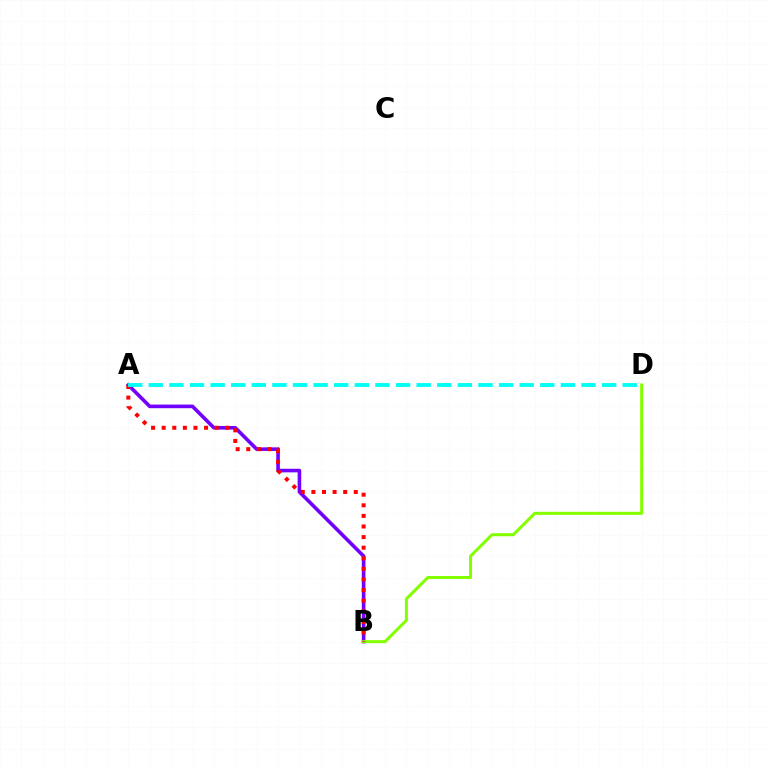{('A', 'B'): [{'color': '#7200ff', 'line_style': 'solid', 'thickness': 2.6}, {'color': '#ff0000', 'line_style': 'dotted', 'thickness': 2.88}], ('B', 'D'): [{'color': '#84ff00', 'line_style': 'solid', 'thickness': 2.19}], ('A', 'D'): [{'color': '#00fff6', 'line_style': 'dashed', 'thickness': 2.8}]}